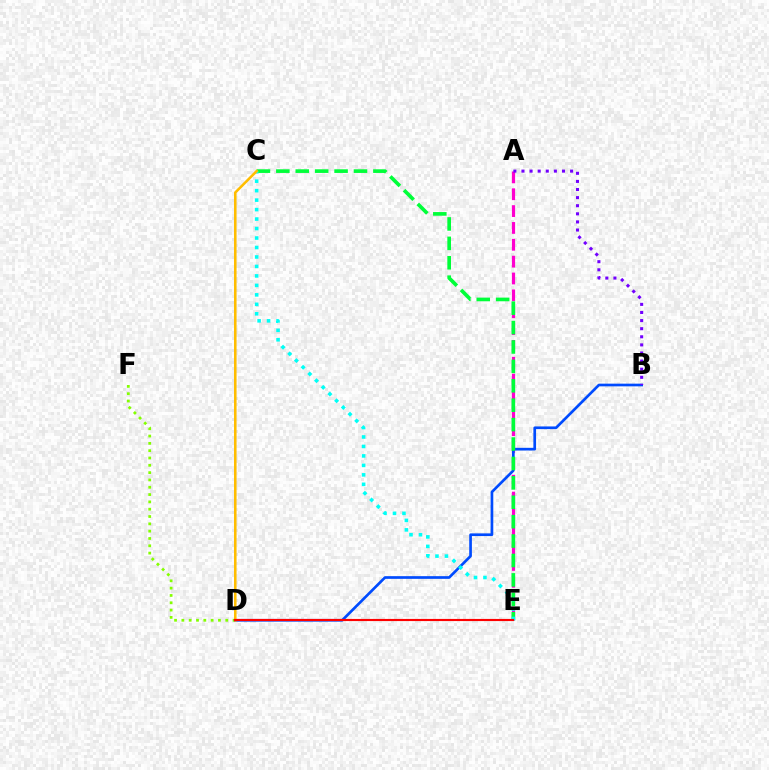{('A', 'E'): [{'color': '#ff00cf', 'line_style': 'dashed', 'thickness': 2.29}], ('D', 'F'): [{'color': '#84ff00', 'line_style': 'dotted', 'thickness': 1.99}], ('B', 'D'): [{'color': '#004bff', 'line_style': 'solid', 'thickness': 1.93}], ('A', 'B'): [{'color': '#7200ff', 'line_style': 'dotted', 'thickness': 2.2}], ('C', 'E'): [{'color': '#00ff39', 'line_style': 'dashed', 'thickness': 2.64}, {'color': '#00fff6', 'line_style': 'dotted', 'thickness': 2.57}], ('C', 'D'): [{'color': '#ffbd00', 'line_style': 'solid', 'thickness': 1.84}], ('D', 'E'): [{'color': '#ff0000', 'line_style': 'solid', 'thickness': 1.54}]}